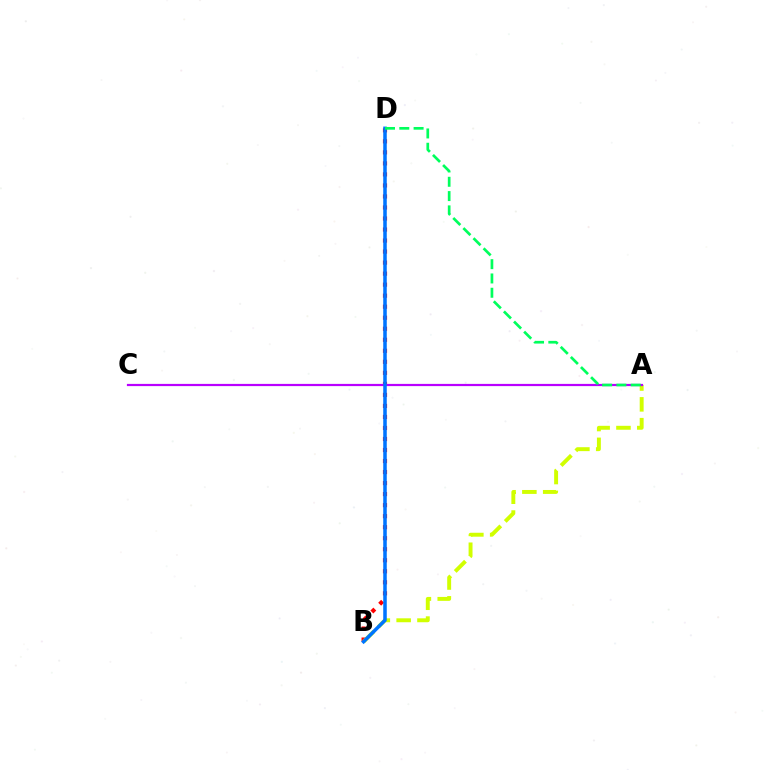{('B', 'D'): [{'color': '#ff0000', 'line_style': 'dotted', 'thickness': 3.0}, {'color': '#0074ff', 'line_style': 'solid', 'thickness': 2.54}], ('A', 'B'): [{'color': '#d1ff00', 'line_style': 'dashed', 'thickness': 2.83}], ('A', 'C'): [{'color': '#b900ff', 'line_style': 'solid', 'thickness': 1.59}], ('A', 'D'): [{'color': '#00ff5c', 'line_style': 'dashed', 'thickness': 1.94}]}